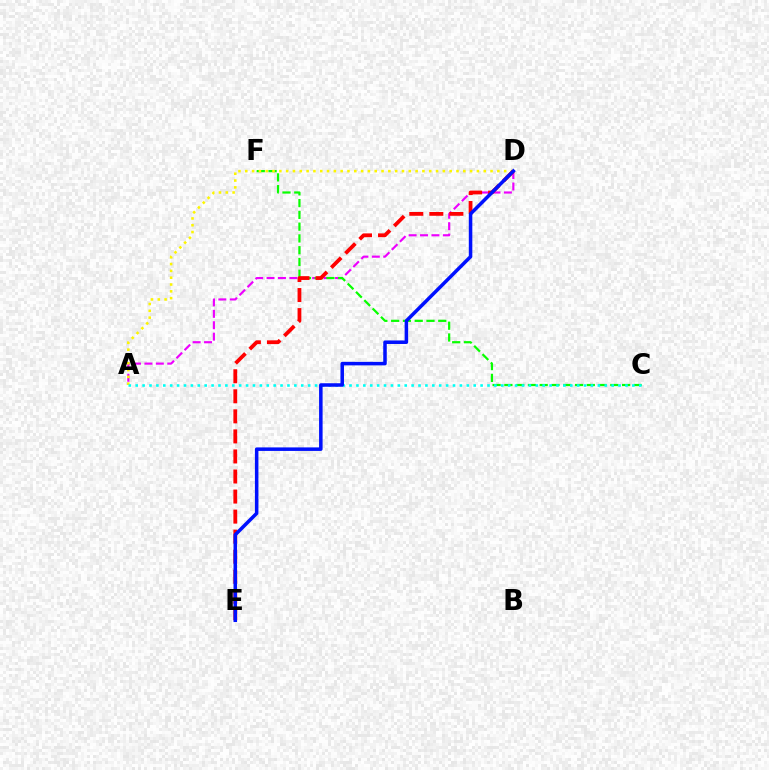{('A', 'D'): [{'color': '#ee00ff', 'line_style': 'dashed', 'thickness': 1.55}, {'color': '#fcf500', 'line_style': 'dotted', 'thickness': 1.85}], ('C', 'F'): [{'color': '#08ff00', 'line_style': 'dashed', 'thickness': 1.6}], ('A', 'C'): [{'color': '#00fff6', 'line_style': 'dotted', 'thickness': 1.87}], ('D', 'E'): [{'color': '#ff0000', 'line_style': 'dashed', 'thickness': 2.72}, {'color': '#0010ff', 'line_style': 'solid', 'thickness': 2.53}]}